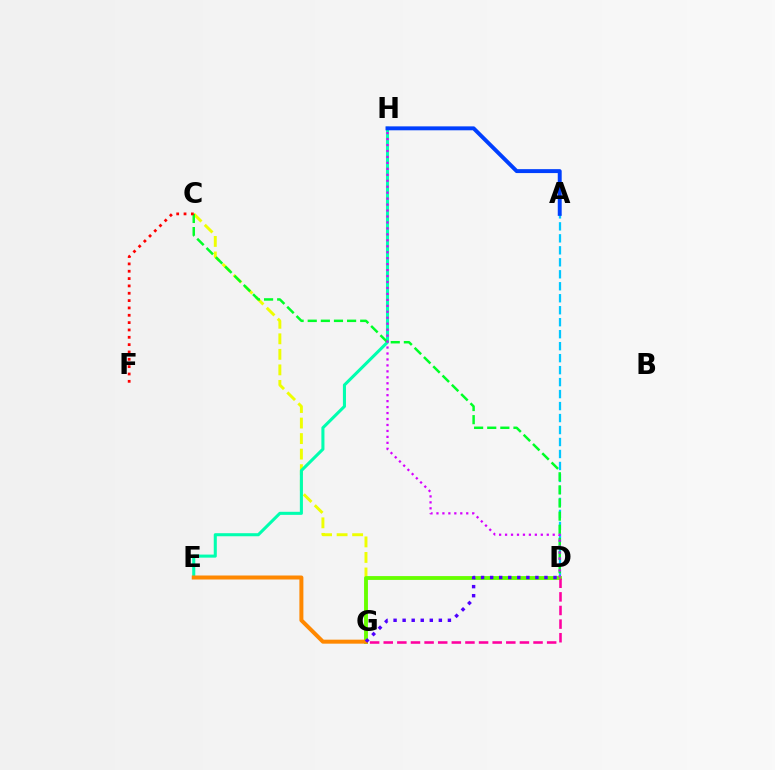{('C', 'G'): [{'color': '#eeff00', 'line_style': 'dashed', 'thickness': 2.11}], ('A', 'D'): [{'color': '#00c7ff', 'line_style': 'dashed', 'thickness': 1.63}], ('E', 'H'): [{'color': '#00ffaf', 'line_style': 'solid', 'thickness': 2.21}], ('D', 'G'): [{'color': '#66ff00', 'line_style': 'solid', 'thickness': 2.76}, {'color': '#4f00ff', 'line_style': 'dotted', 'thickness': 2.46}, {'color': '#ff00a0', 'line_style': 'dashed', 'thickness': 1.85}], ('C', 'D'): [{'color': '#00ff27', 'line_style': 'dashed', 'thickness': 1.78}], ('C', 'F'): [{'color': '#ff0000', 'line_style': 'dotted', 'thickness': 1.99}], ('E', 'G'): [{'color': '#ff8800', 'line_style': 'solid', 'thickness': 2.88}], ('D', 'H'): [{'color': '#d600ff', 'line_style': 'dotted', 'thickness': 1.62}], ('A', 'H'): [{'color': '#003fff', 'line_style': 'solid', 'thickness': 2.83}]}